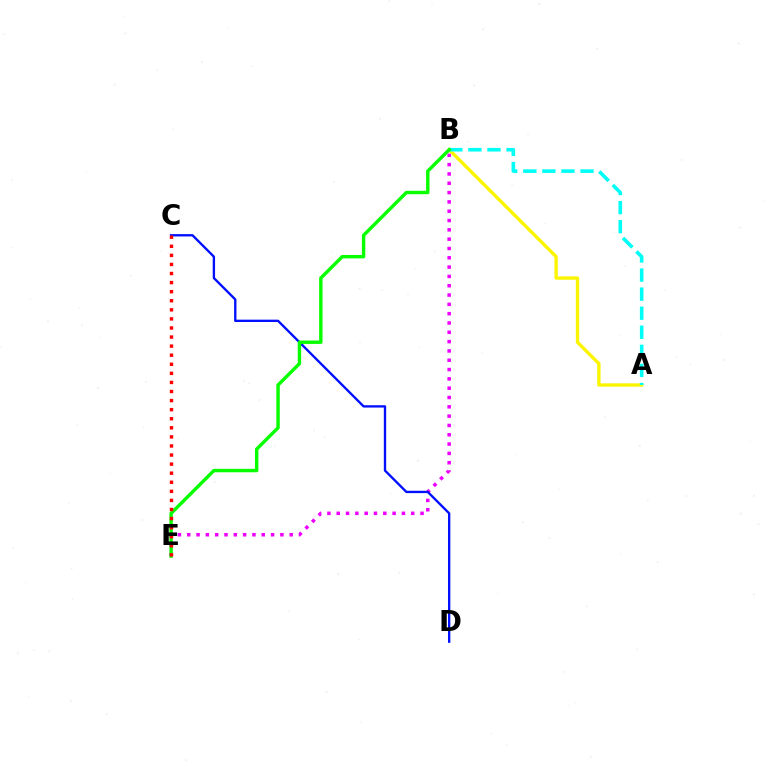{('B', 'E'): [{'color': '#ee00ff', 'line_style': 'dotted', 'thickness': 2.53}, {'color': '#08ff00', 'line_style': 'solid', 'thickness': 2.46}], ('A', 'B'): [{'color': '#fcf500', 'line_style': 'solid', 'thickness': 2.41}, {'color': '#00fff6', 'line_style': 'dashed', 'thickness': 2.59}], ('C', 'D'): [{'color': '#0010ff', 'line_style': 'solid', 'thickness': 1.69}], ('C', 'E'): [{'color': '#ff0000', 'line_style': 'dotted', 'thickness': 2.47}]}